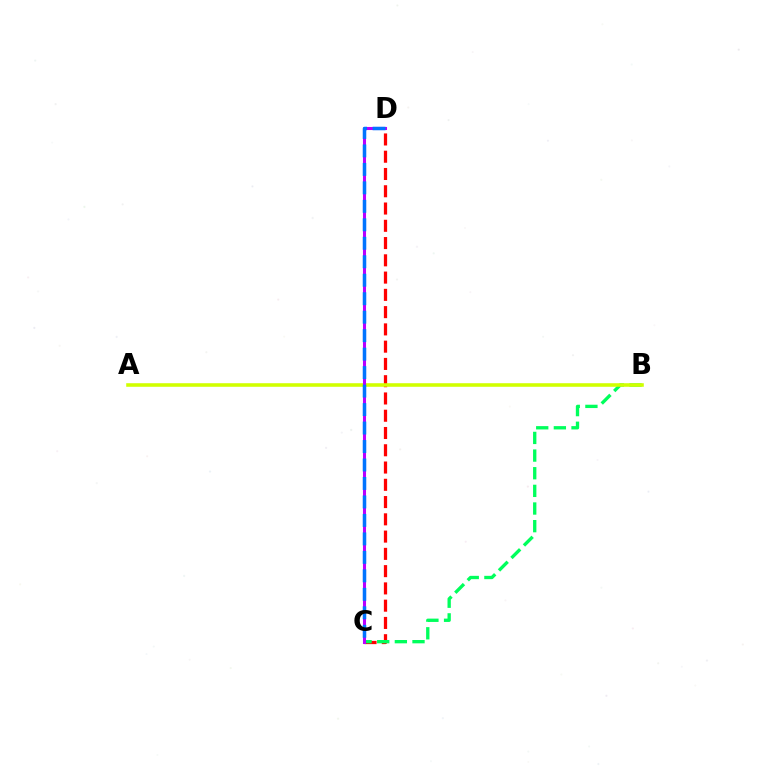{('C', 'D'): [{'color': '#ff0000', 'line_style': 'dashed', 'thickness': 2.35}, {'color': '#b900ff', 'line_style': 'solid', 'thickness': 2.2}, {'color': '#0074ff', 'line_style': 'dashed', 'thickness': 2.51}], ('B', 'C'): [{'color': '#00ff5c', 'line_style': 'dashed', 'thickness': 2.4}], ('A', 'B'): [{'color': '#d1ff00', 'line_style': 'solid', 'thickness': 2.57}]}